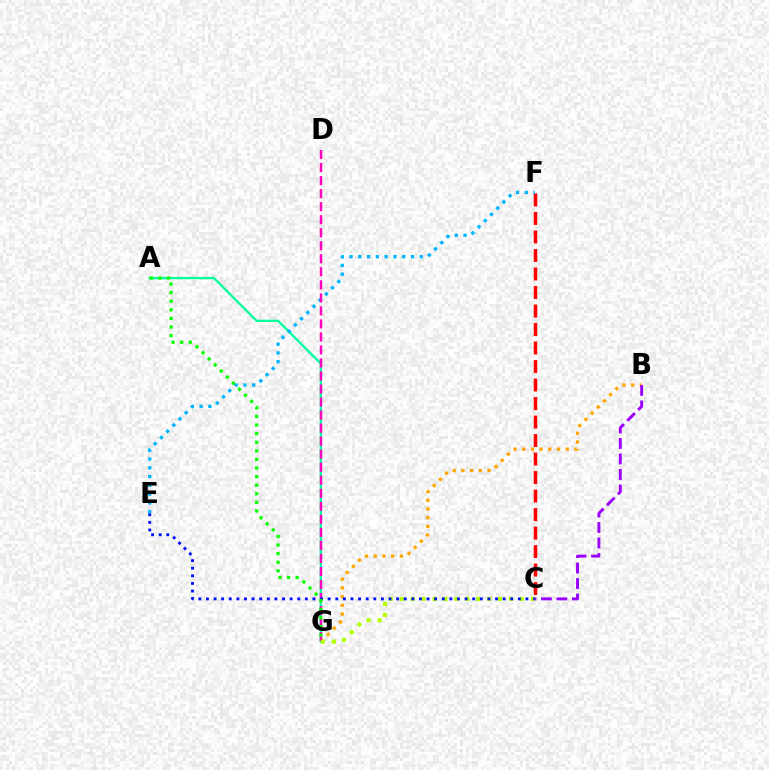{('B', 'G'): [{'color': '#ffa500', 'line_style': 'dotted', 'thickness': 2.37}], ('C', 'F'): [{'color': '#ff0000', 'line_style': 'dashed', 'thickness': 2.51}], ('A', 'G'): [{'color': '#00ff9d', 'line_style': 'solid', 'thickness': 1.64}, {'color': '#08ff00', 'line_style': 'dotted', 'thickness': 2.33}], ('E', 'F'): [{'color': '#00b5ff', 'line_style': 'dotted', 'thickness': 2.38}], ('B', 'C'): [{'color': '#9b00ff', 'line_style': 'dashed', 'thickness': 2.1}], ('D', 'G'): [{'color': '#ff00bd', 'line_style': 'dashed', 'thickness': 1.77}], ('C', 'G'): [{'color': '#b3ff00', 'line_style': 'dotted', 'thickness': 2.97}], ('C', 'E'): [{'color': '#0010ff', 'line_style': 'dotted', 'thickness': 2.07}]}